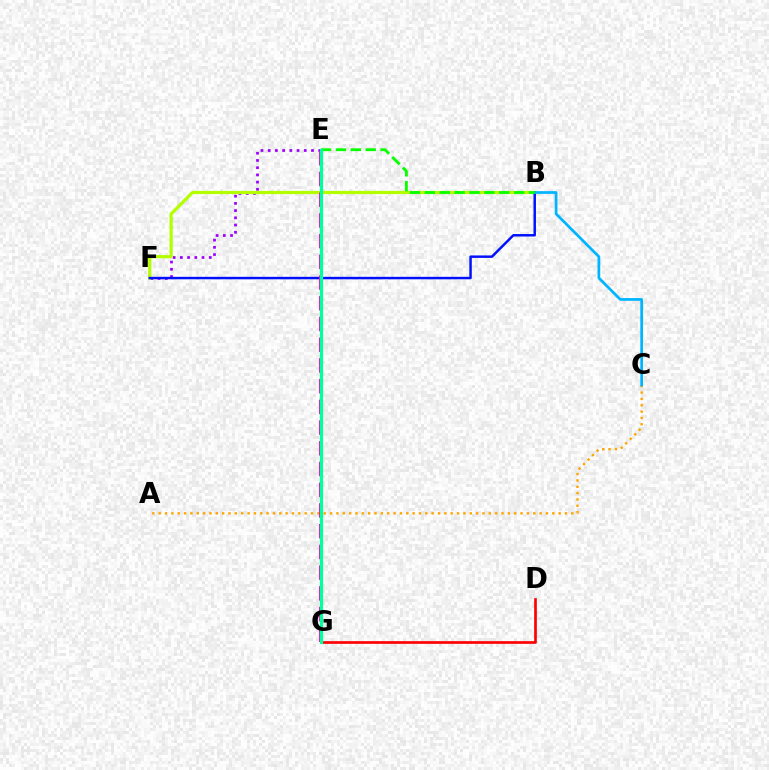{('E', 'F'): [{'color': '#9b00ff', 'line_style': 'dotted', 'thickness': 1.96}], ('B', 'F'): [{'color': '#b3ff00', 'line_style': 'solid', 'thickness': 2.31}, {'color': '#0010ff', 'line_style': 'solid', 'thickness': 1.77}], ('D', 'G'): [{'color': '#ff0000', 'line_style': 'solid', 'thickness': 1.93}], ('A', 'C'): [{'color': '#ffa500', 'line_style': 'dotted', 'thickness': 1.72}], ('E', 'G'): [{'color': '#ff00bd', 'line_style': 'dashed', 'thickness': 2.81}, {'color': '#00ff9d', 'line_style': 'solid', 'thickness': 2.31}], ('B', 'C'): [{'color': '#00b5ff', 'line_style': 'solid', 'thickness': 1.96}], ('B', 'E'): [{'color': '#08ff00', 'line_style': 'dashed', 'thickness': 2.02}]}